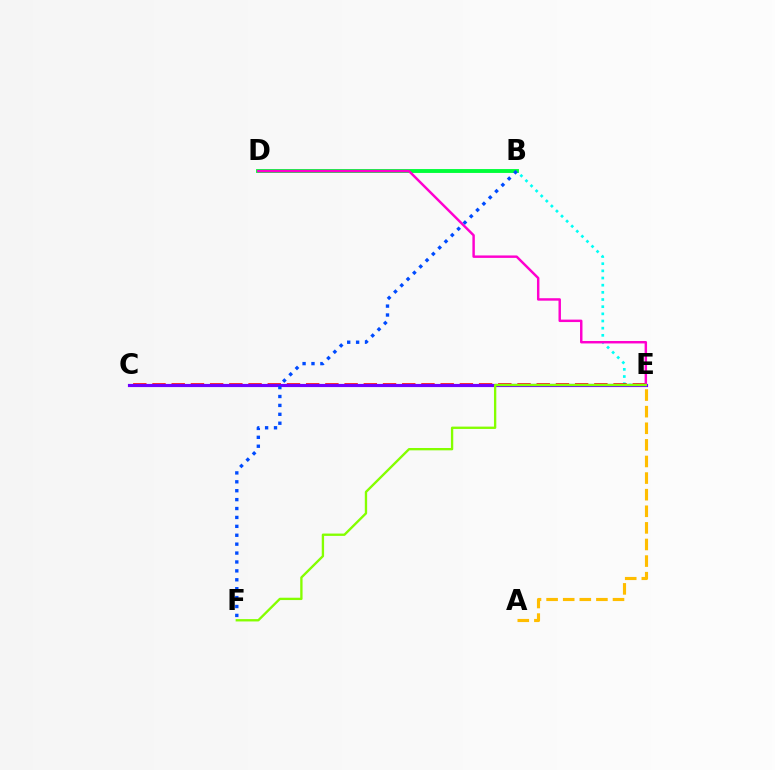{('B', 'E'): [{'color': '#00fff6', 'line_style': 'dotted', 'thickness': 1.95}], ('C', 'E'): [{'color': '#ff0000', 'line_style': 'dashed', 'thickness': 2.61}, {'color': '#7200ff', 'line_style': 'solid', 'thickness': 2.27}], ('B', 'D'): [{'color': '#00ff39', 'line_style': 'solid', 'thickness': 2.79}], ('D', 'E'): [{'color': '#ff00cf', 'line_style': 'solid', 'thickness': 1.77}], ('B', 'F'): [{'color': '#004bff', 'line_style': 'dotted', 'thickness': 2.42}], ('E', 'F'): [{'color': '#84ff00', 'line_style': 'solid', 'thickness': 1.69}], ('A', 'E'): [{'color': '#ffbd00', 'line_style': 'dashed', 'thickness': 2.26}]}